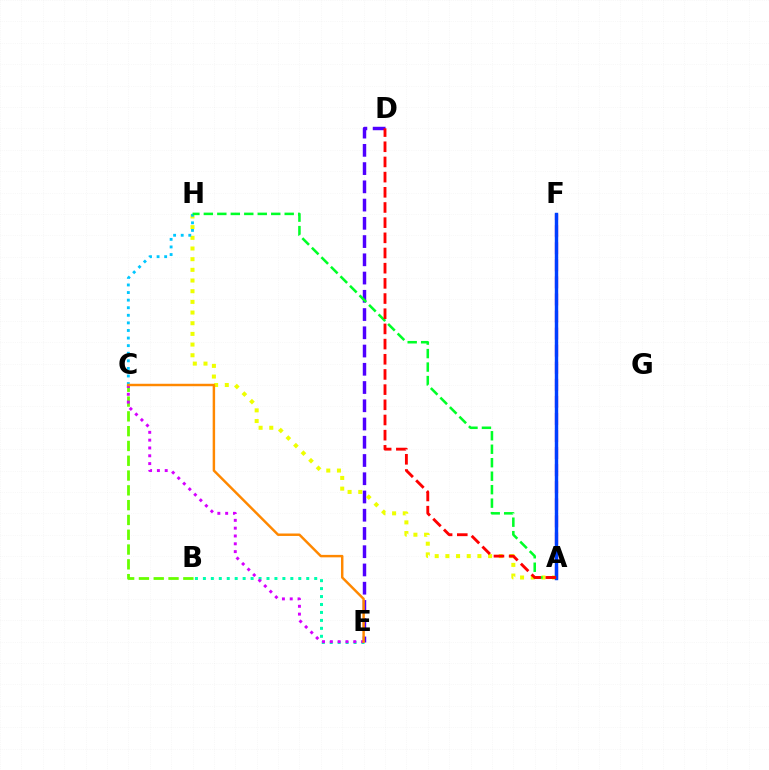{('A', 'F'): [{'color': '#ff00a0', 'line_style': 'dashed', 'thickness': 2.32}, {'color': '#003fff', 'line_style': 'solid', 'thickness': 2.46}], ('D', 'E'): [{'color': '#4f00ff', 'line_style': 'dashed', 'thickness': 2.48}], ('A', 'H'): [{'color': '#eeff00', 'line_style': 'dotted', 'thickness': 2.9}, {'color': '#00ff27', 'line_style': 'dashed', 'thickness': 1.83}], ('C', 'H'): [{'color': '#00c7ff', 'line_style': 'dotted', 'thickness': 2.06}], ('A', 'D'): [{'color': '#ff0000', 'line_style': 'dashed', 'thickness': 2.06}], ('B', 'C'): [{'color': '#66ff00', 'line_style': 'dashed', 'thickness': 2.01}], ('B', 'E'): [{'color': '#00ffaf', 'line_style': 'dotted', 'thickness': 2.16}], ('C', 'E'): [{'color': '#d600ff', 'line_style': 'dotted', 'thickness': 2.12}, {'color': '#ff8800', 'line_style': 'solid', 'thickness': 1.77}]}